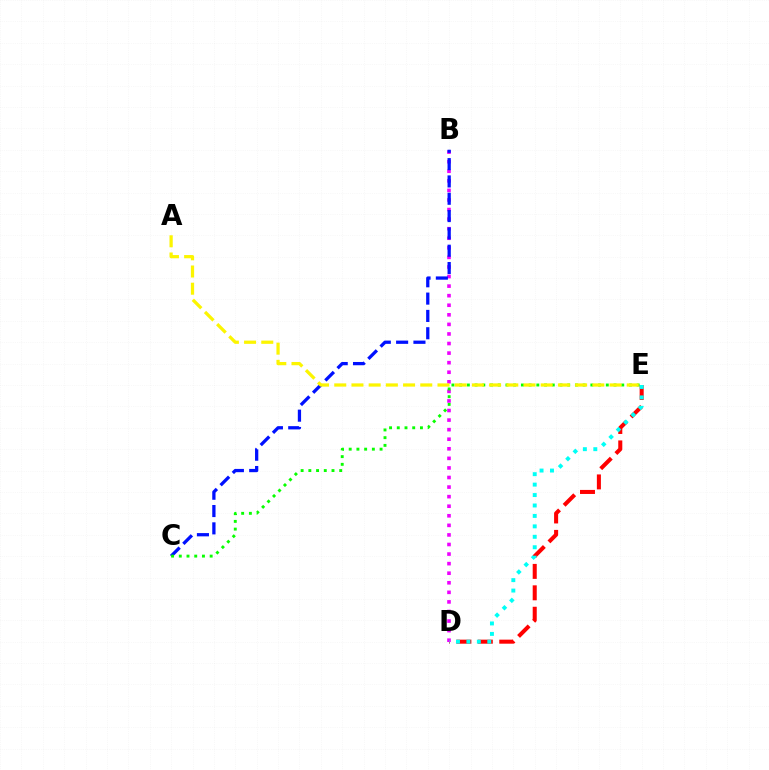{('D', 'E'): [{'color': '#ff0000', 'line_style': 'dashed', 'thickness': 2.91}, {'color': '#00fff6', 'line_style': 'dotted', 'thickness': 2.84}], ('B', 'D'): [{'color': '#ee00ff', 'line_style': 'dotted', 'thickness': 2.6}], ('B', 'C'): [{'color': '#0010ff', 'line_style': 'dashed', 'thickness': 2.35}], ('C', 'E'): [{'color': '#08ff00', 'line_style': 'dotted', 'thickness': 2.1}], ('A', 'E'): [{'color': '#fcf500', 'line_style': 'dashed', 'thickness': 2.34}]}